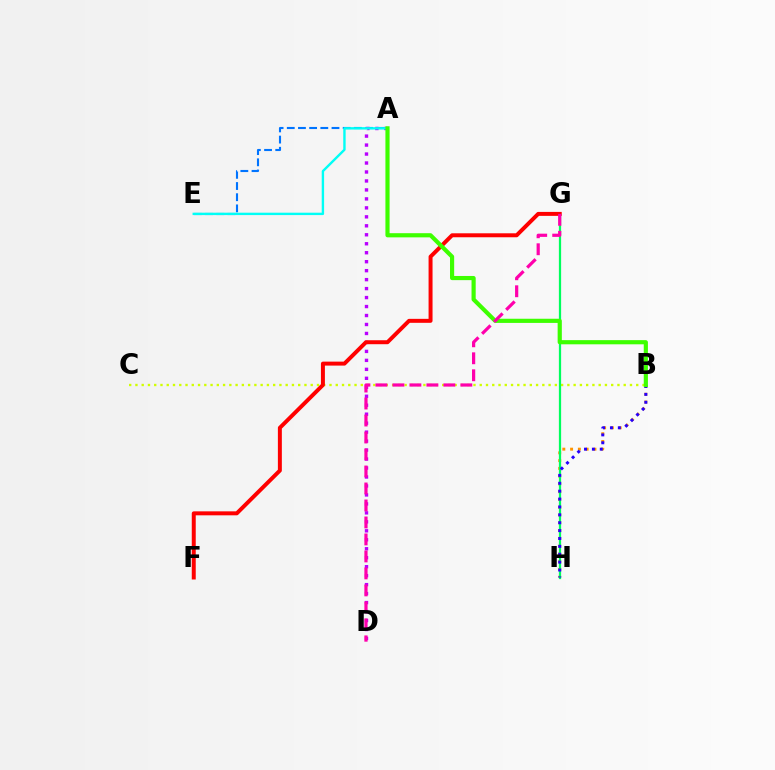{('A', 'E'): [{'color': '#0074ff', 'line_style': 'dashed', 'thickness': 1.52}, {'color': '#00fff6', 'line_style': 'solid', 'thickness': 1.72}], ('B', 'H'): [{'color': '#ff9400', 'line_style': 'dotted', 'thickness': 2.11}, {'color': '#2500ff', 'line_style': 'dotted', 'thickness': 2.14}], ('B', 'C'): [{'color': '#d1ff00', 'line_style': 'dotted', 'thickness': 1.7}], ('A', 'D'): [{'color': '#b900ff', 'line_style': 'dotted', 'thickness': 2.44}], ('G', 'H'): [{'color': '#00ff5c', 'line_style': 'solid', 'thickness': 1.62}], ('F', 'G'): [{'color': '#ff0000', 'line_style': 'solid', 'thickness': 2.86}], ('A', 'B'): [{'color': '#3dff00', 'line_style': 'solid', 'thickness': 3.0}], ('D', 'G'): [{'color': '#ff00ac', 'line_style': 'dashed', 'thickness': 2.31}]}